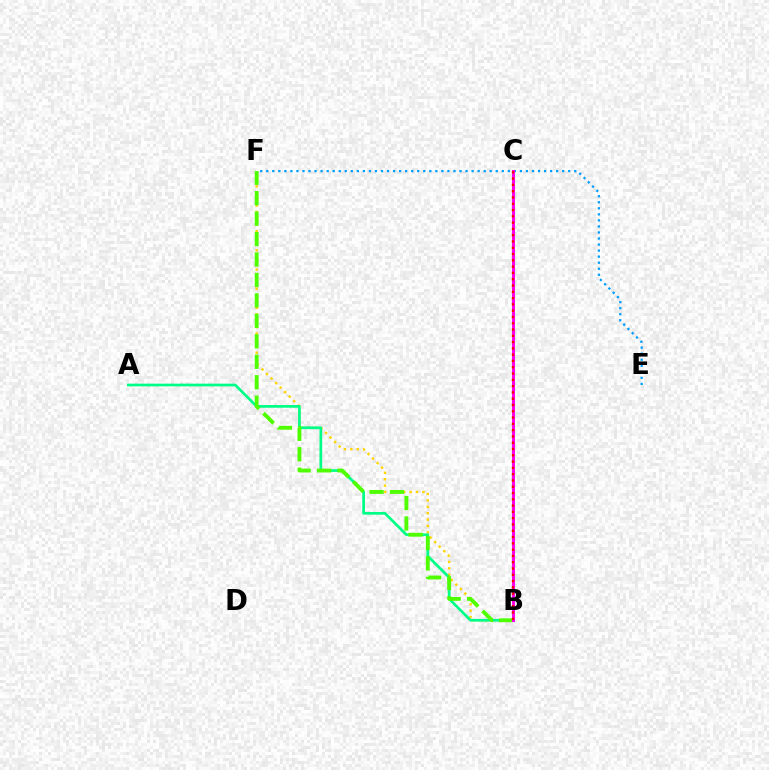{('E', 'F'): [{'color': '#009eff', 'line_style': 'dotted', 'thickness': 1.64}], ('B', 'F'): [{'color': '#ffd500', 'line_style': 'dotted', 'thickness': 1.74}, {'color': '#4fff00', 'line_style': 'dashed', 'thickness': 2.78}], ('A', 'B'): [{'color': '#00ff86', 'line_style': 'solid', 'thickness': 1.95}], ('B', 'C'): [{'color': '#3700ff', 'line_style': 'dashed', 'thickness': 2.13}, {'color': '#ff00ed', 'line_style': 'solid', 'thickness': 2.18}, {'color': '#ff0000', 'line_style': 'dotted', 'thickness': 1.71}]}